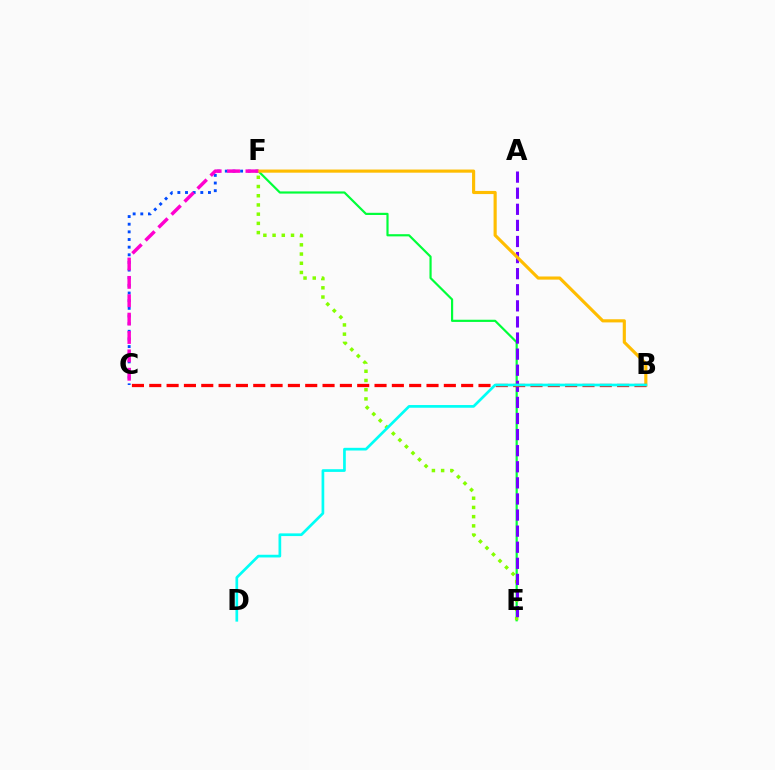{('E', 'F'): [{'color': '#00ff39', 'line_style': 'solid', 'thickness': 1.57}, {'color': '#84ff00', 'line_style': 'dotted', 'thickness': 2.5}], ('C', 'F'): [{'color': '#004bff', 'line_style': 'dotted', 'thickness': 2.08}, {'color': '#ff00cf', 'line_style': 'dashed', 'thickness': 2.5}], ('A', 'E'): [{'color': '#7200ff', 'line_style': 'dashed', 'thickness': 2.19}], ('B', 'F'): [{'color': '#ffbd00', 'line_style': 'solid', 'thickness': 2.26}], ('B', 'C'): [{'color': '#ff0000', 'line_style': 'dashed', 'thickness': 2.35}], ('B', 'D'): [{'color': '#00fff6', 'line_style': 'solid', 'thickness': 1.94}]}